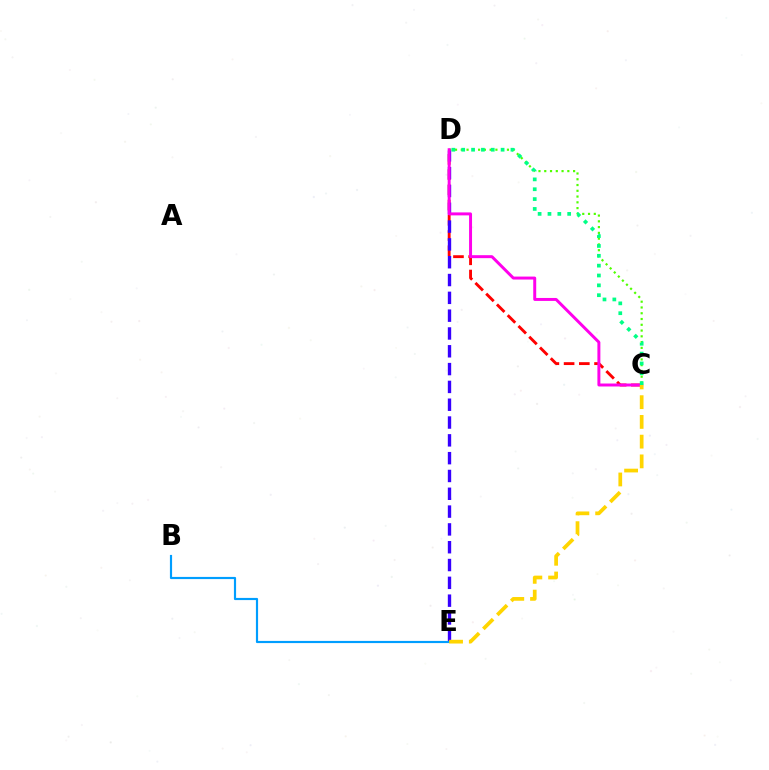{('C', 'D'): [{'color': '#ff0000', 'line_style': 'dashed', 'thickness': 2.07}, {'color': '#4fff00', 'line_style': 'dotted', 'thickness': 1.57}, {'color': '#ff00ed', 'line_style': 'solid', 'thickness': 2.14}, {'color': '#00ff86', 'line_style': 'dotted', 'thickness': 2.68}], ('D', 'E'): [{'color': '#3700ff', 'line_style': 'dashed', 'thickness': 2.42}], ('B', 'E'): [{'color': '#009eff', 'line_style': 'solid', 'thickness': 1.56}], ('C', 'E'): [{'color': '#ffd500', 'line_style': 'dashed', 'thickness': 2.68}]}